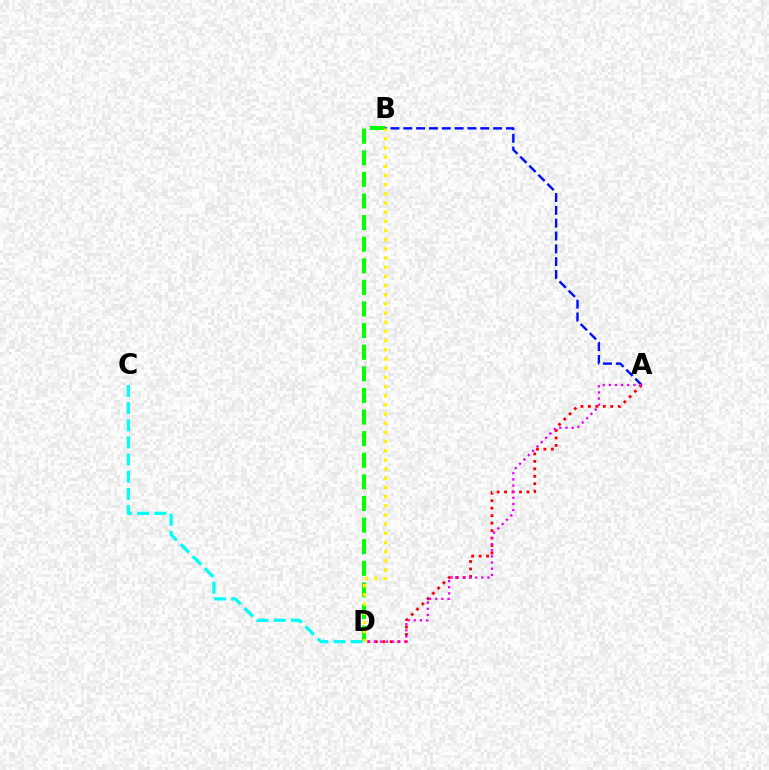{('A', 'B'): [{'color': '#0010ff', 'line_style': 'dashed', 'thickness': 1.74}], ('B', 'D'): [{'color': '#08ff00', 'line_style': 'dashed', 'thickness': 2.94}, {'color': '#fcf500', 'line_style': 'dotted', 'thickness': 2.49}], ('A', 'D'): [{'color': '#ff0000', 'line_style': 'dotted', 'thickness': 2.03}, {'color': '#ee00ff', 'line_style': 'dotted', 'thickness': 1.67}], ('C', 'D'): [{'color': '#00fff6', 'line_style': 'dashed', 'thickness': 2.33}]}